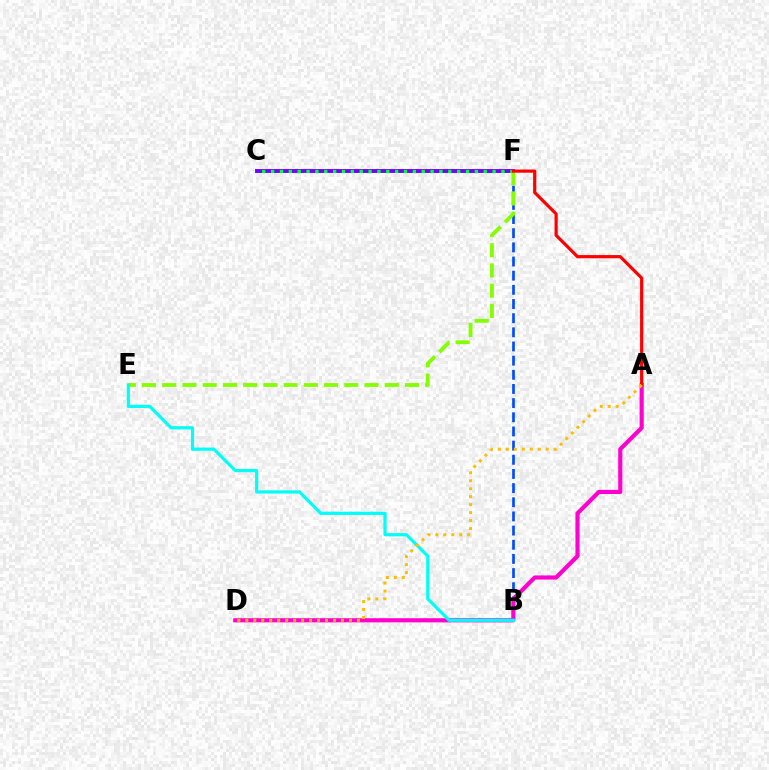{('B', 'F'): [{'color': '#004bff', 'line_style': 'dashed', 'thickness': 1.92}], ('C', 'F'): [{'color': '#7200ff', 'line_style': 'solid', 'thickness': 2.81}, {'color': '#00ff39', 'line_style': 'dotted', 'thickness': 2.41}], ('A', 'D'): [{'color': '#ff00cf', 'line_style': 'solid', 'thickness': 2.98}, {'color': '#ffbd00', 'line_style': 'dotted', 'thickness': 2.17}], ('E', 'F'): [{'color': '#84ff00', 'line_style': 'dashed', 'thickness': 2.75}], ('A', 'F'): [{'color': '#ff0000', 'line_style': 'solid', 'thickness': 2.3}], ('B', 'E'): [{'color': '#00fff6', 'line_style': 'solid', 'thickness': 2.3}]}